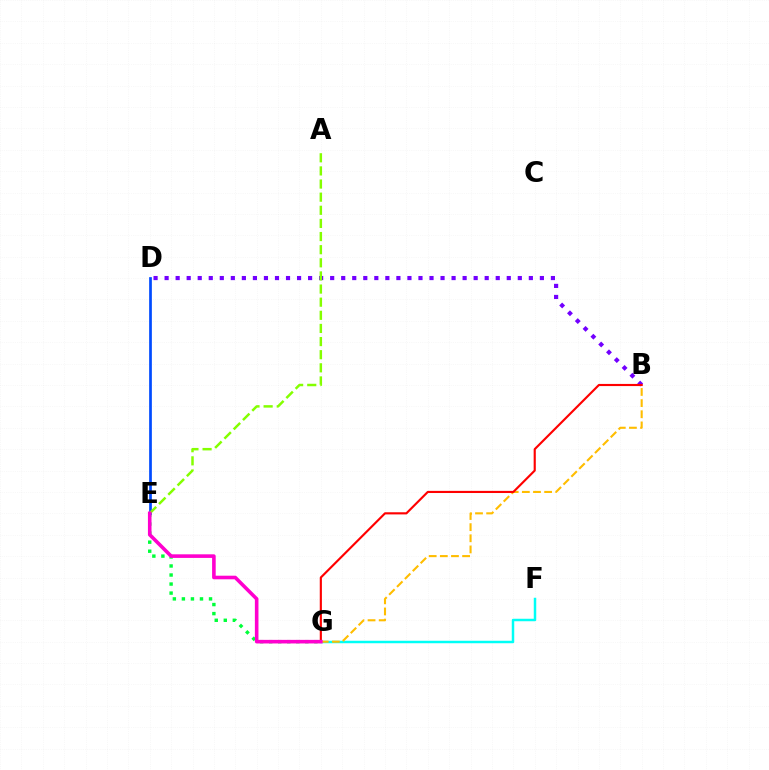{('E', 'G'): [{'color': '#00ff39', 'line_style': 'dotted', 'thickness': 2.46}, {'color': '#ff00cf', 'line_style': 'solid', 'thickness': 2.59}], ('B', 'D'): [{'color': '#7200ff', 'line_style': 'dotted', 'thickness': 3.0}], ('F', 'G'): [{'color': '#00fff6', 'line_style': 'solid', 'thickness': 1.78}], ('B', 'G'): [{'color': '#ffbd00', 'line_style': 'dashed', 'thickness': 1.51}, {'color': '#ff0000', 'line_style': 'solid', 'thickness': 1.54}], ('D', 'E'): [{'color': '#004bff', 'line_style': 'solid', 'thickness': 1.95}], ('A', 'E'): [{'color': '#84ff00', 'line_style': 'dashed', 'thickness': 1.78}]}